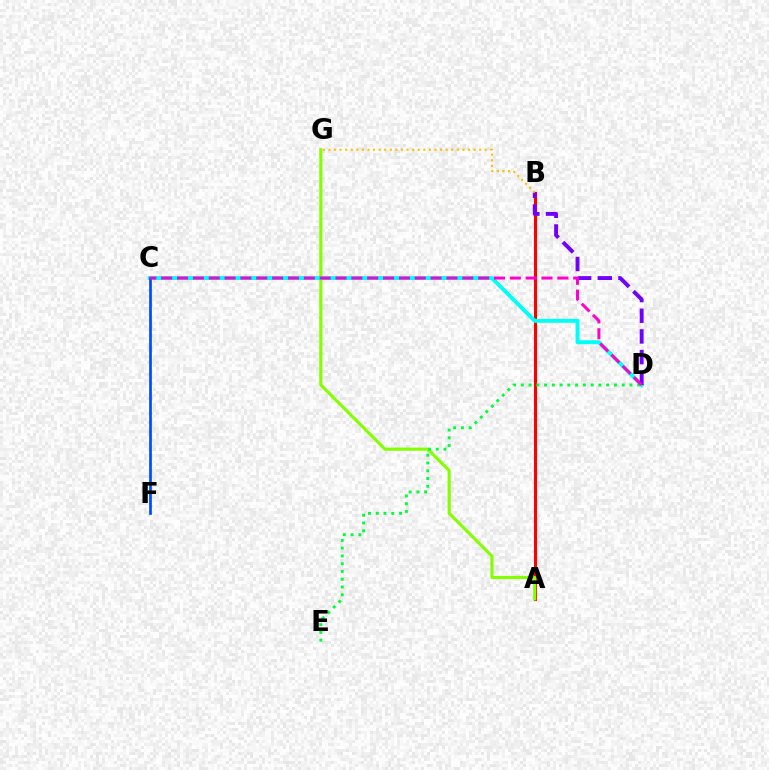{('A', 'B'): [{'color': '#ff0000', 'line_style': 'solid', 'thickness': 2.22}], ('A', 'G'): [{'color': '#84ff00', 'line_style': 'solid', 'thickness': 2.26}], ('C', 'D'): [{'color': '#00fff6', 'line_style': 'solid', 'thickness': 2.81}, {'color': '#ff00cf', 'line_style': 'dashed', 'thickness': 2.15}], ('B', 'D'): [{'color': '#7200ff', 'line_style': 'dashed', 'thickness': 2.81}], ('B', 'G'): [{'color': '#ffbd00', 'line_style': 'dotted', 'thickness': 1.52}], ('D', 'E'): [{'color': '#00ff39', 'line_style': 'dotted', 'thickness': 2.11}], ('C', 'F'): [{'color': '#004bff', 'line_style': 'solid', 'thickness': 1.95}]}